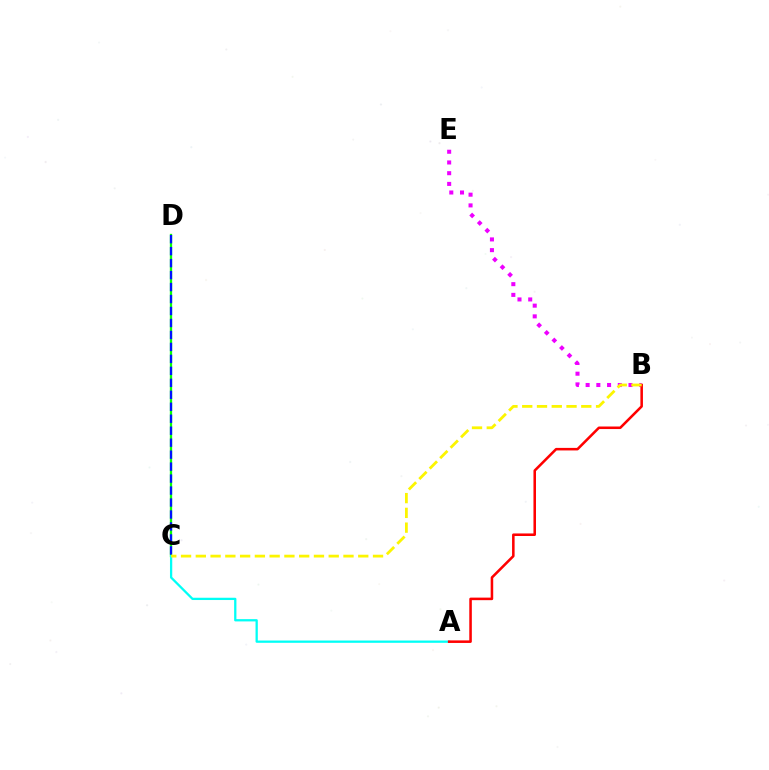{('C', 'D'): [{'color': '#08ff00', 'line_style': 'solid', 'thickness': 1.66}, {'color': '#0010ff', 'line_style': 'dashed', 'thickness': 1.63}], ('A', 'C'): [{'color': '#00fff6', 'line_style': 'solid', 'thickness': 1.64}], ('B', 'E'): [{'color': '#ee00ff', 'line_style': 'dotted', 'thickness': 2.91}], ('A', 'B'): [{'color': '#ff0000', 'line_style': 'solid', 'thickness': 1.83}], ('B', 'C'): [{'color': '#fcf500', 'line_style': 'dashed', 'thickness': 2.01}]}